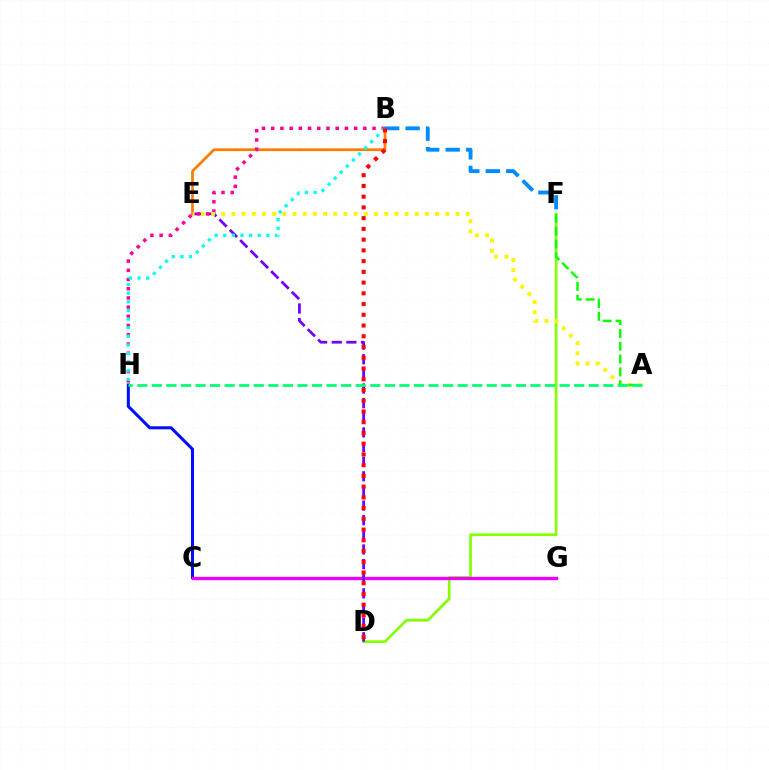{('B', 'E'): [{'color': '#ff7c00', 'line_style': 'solid', 'thickness': 1.98}], ('B', 'F'): [{'color': '#008cff', 'line_style': 'dashed', 'thickness': 2.78}], ('D', 'F'): [{'color': '#84ff00', 'line_style': 'solid', 'thickness': 1.94}], ('C', 'H'): [{'color': '#0010ff', 'line_style': 'solid', 'thickness': 2.19}], ('C', 'G'): [{'color': '#ee00ff', 'line_style': 'solid', 'thickness': 2.4}], ('D', 'E'): [{'color': '#7200ff', 'line_style': 'dashed', 'thickness': 1.99}], ('B', 'H'): [{'color': '#ff0094', 'line_style': 'dotted', 'thickness': 2.5}, {'color': '#00fff6', 'line_style': 'dotted', 'thickness': 2.34}], ('A', 'E'): [{'color': '#fcf500', 'line_style': 'dotted', 'thickness': 2.77}], ('A', 'F'): [{'color': '#08ff00', 'line_style': 'dashed', 'thickness': 1.74}], ('A', 'H'): [{'color': '#00ff74', 'line_style': 'dashed', 'thickness': 1.98}], ('B', 'D'): [{'color': '#ff0000', 'line_style': 'dotted', 'thickness': 2.92}]}